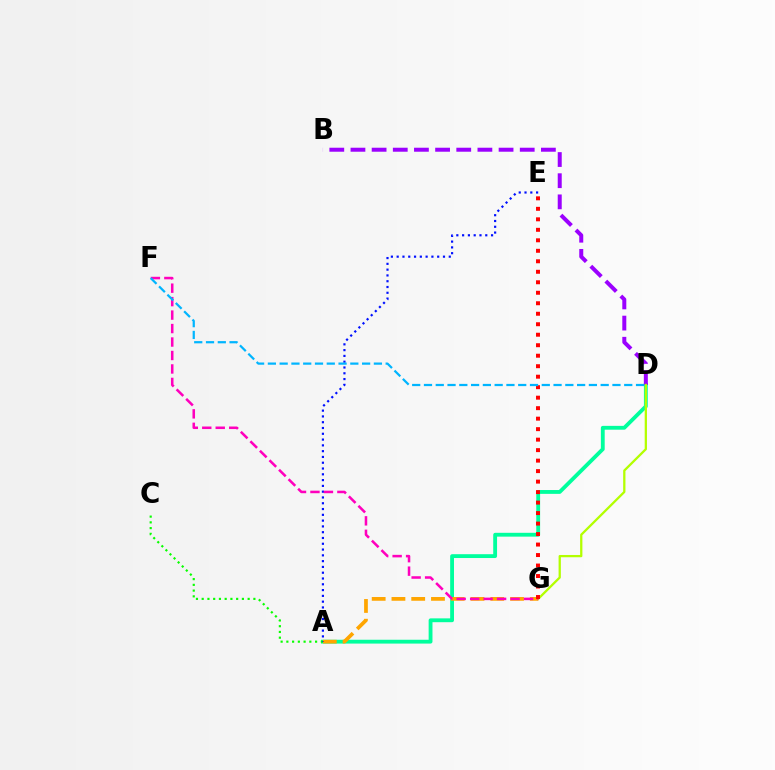{('A', 'D'): [{'color': '#00ff9d', 'line_style': 'solid', 'thickness': 2.76}], ('B', 'D'): [{'color': '#9b00ff', 'line_style': 'dashed', 'thickness': 2.87}], ('D', 'G'): [{'color': '#b3ff00', 'line_style': 'solid', 'thickness': 1.64}], ('A', 'G'): [{'color': '#ffa500', 'line_style': 'dashed', 'thickness': 2.69}], ('A', 'C'): [{'color': '#08ff00', 'line_style': 'dotted', 'thickness': 1.56}], ('A', 'E'): [{'color': '#0010ff', 'line_style': 'dotted', 'thickness': 1.57}], ('F', 'G'): [{'color': '#ff00bd', 'line_style': 'dashed', 'thickness': 1.83}], ('E', 'G'): [{'color': '#ff0000', 'line_style': 'dotted', 'thickness': 2.85}], ('D', 'F'): [{'color': '#00b5ff', 'line_style': 'dashed', 'thickness': 1.6}]}